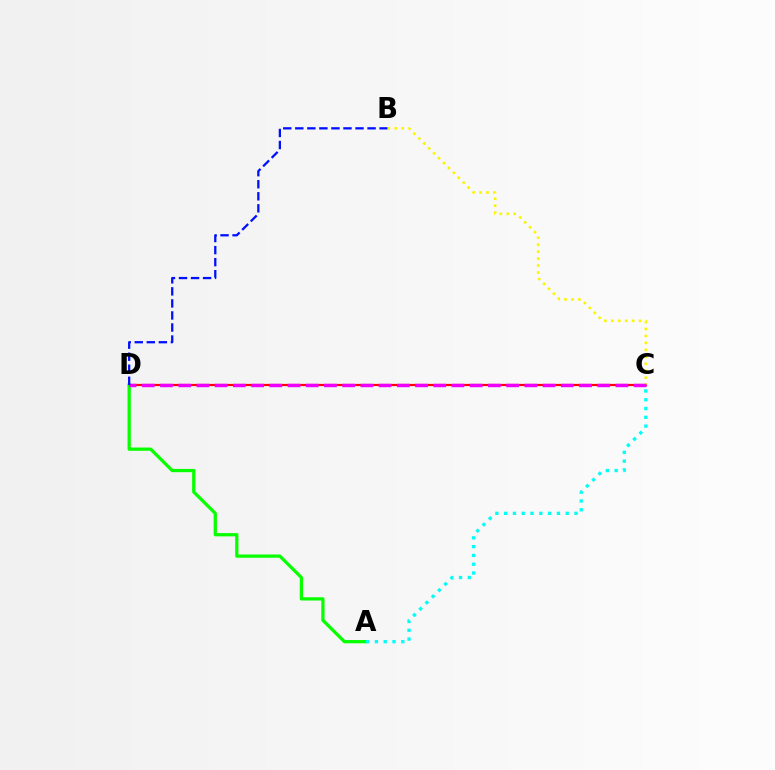{('C', 'D'): [{'color': '#ff0000', 'line_style': 'solid', 'thickness': 1.61}, {'color': '#ee00ff', 'line_style': 'dashed', 'thickness': 2.47}], ('B', 'C'): [{'color': '#fcf500', 'line_style': 'dotted', 'thickness': 1.89}], ('A', 'D'): [{'color': '#08ff00', 'line_style': 'solid', 'thickness': 2.35}], ('B', 'D'): [{'color': '#0010ff', 'line_style': 'dashed', 'thickness': 1.64}], ('A', 'C'): [{'color': '#00fff6', 'line_style': 'dotted', 'thickness': 2.39}]}